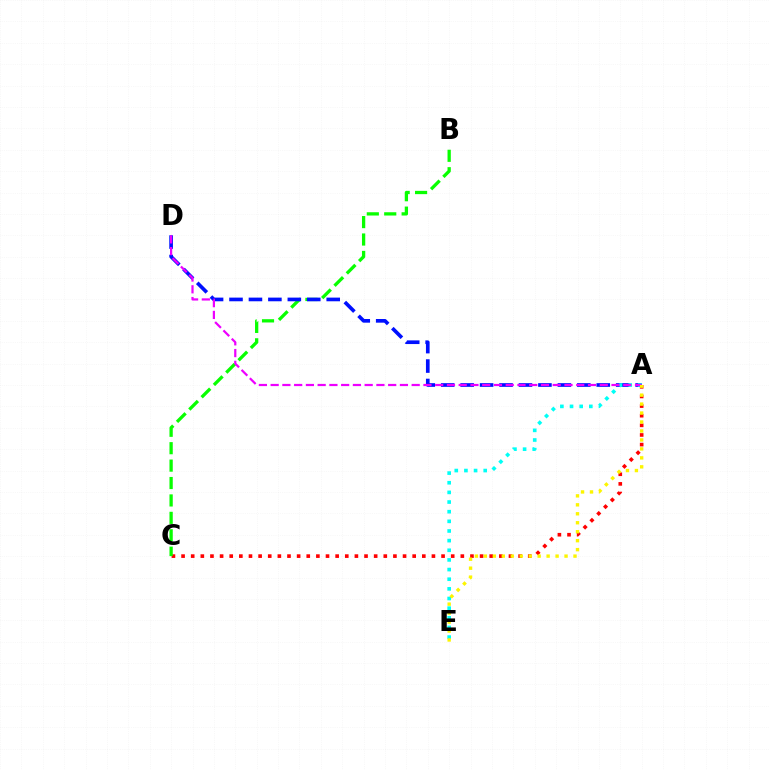{('A', 'C'): [{'color': '#ff0000', 'line_style': 'dotted', 'thickness': 2.62}], ('B', 'C'): [{'color': '#08ff00', 'line_style': 'dashed', 'thickness': 2.37}], ('A', 'D'): [{'color': '#0010ff', 'line_style': 'dashed', 'thickness': 2.64}, {'color': '#ee00ff', 'line_style': 'dashed', 'thickness': 1.6}], ('A', 'E'): [{'color': '#00fff6', 'line_style': 'dotted', 'thickness': 2.62}, {'color': '#fcf500', 'line_style': 'dotted', 'thickness': 2.44}]}